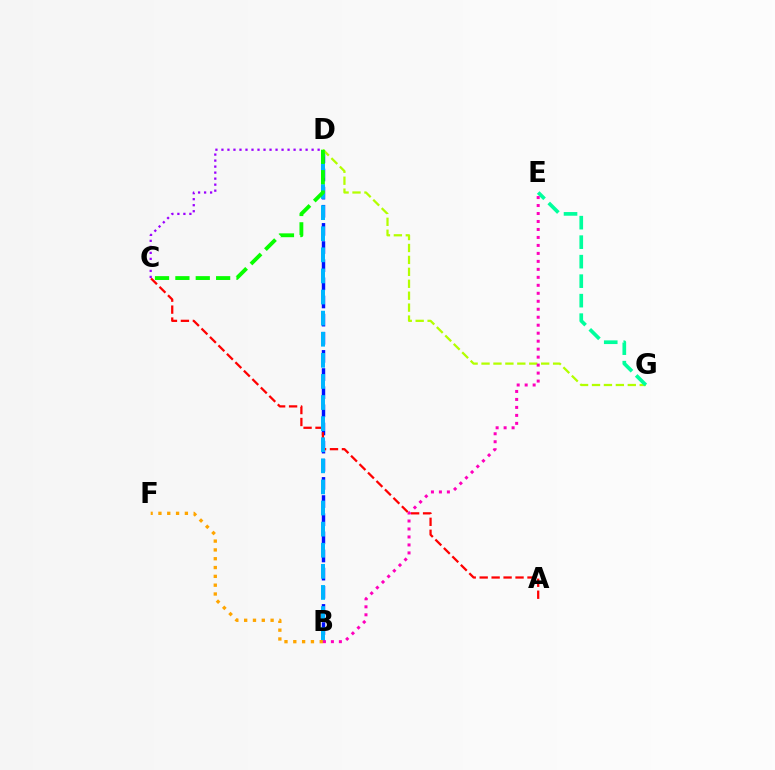{('B', 'D'): [{'color': '#0010ff', 'line_style': 'dashed', 'thickness': 2.46}, {'color': '#00b5ff', 'line_style': 'dashed', 'thickness': 2.87}], ('A', 'C'): [{'color': '#ff0000', 'line_style': 'dashed', 'thickness': 1.62}], ('B', 'F'): [{'color': '#ffa500', 'line_style': 'dotted', 'thickness': 2.4}], ('D', 'G'): [{'color': '#b3ff00', 'line_style': 'dashed', 'thickness': 1.62}], ('E', 'G'): [{'color': '#00ff9d', 'line_style': 'dashed', 'thickness': 2.65}], ('C', 'D'): [{'color': '#08ff00', 'line_style': 'dashed', 'thickness': 2.77}, {'color': '#9b00ff', 'line_style': 'dotted', 'thickness': 1.63}], ('B', 'E'): [{'color': '#ff00bd', 'line_style': 'dotted', 'thickness': 2.17}]}